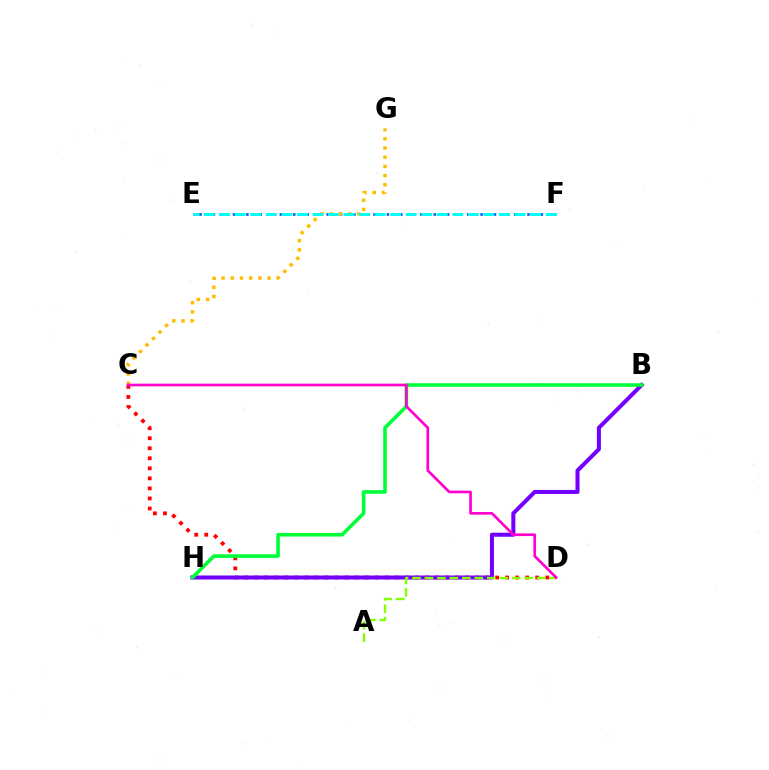{('C', 'D'): [{'color': '#ff0000', 'line_style': 'dotted', 'thickness': 2.73}, {'color': '#ff00cf', 'line_style': 'solid', 'thickness': 1.93}], ('B', 'H'): [{'color': '#7200ff', 'line_style': 'solid', 'thickness': 2.91}, {'color': '#00ff39', 'line_style': 'solid', 'thickness': 2.59}], ('A', 'D'): [{'color': '#84ff00', 'line_style': 'dashed', 'thickness': 1.69}], ('E', 'F'): [{'color': '#004bff', 'line_style': 'dotted', 'thickness': 1.82}, {'color': '#00fff6', 'line_style': 'dashed', 'thickness': 2.11}], ('C', 'G'): [{'color': '#ffbd00', 'line_style': 'dotted', 'thickness': 2.5}]}